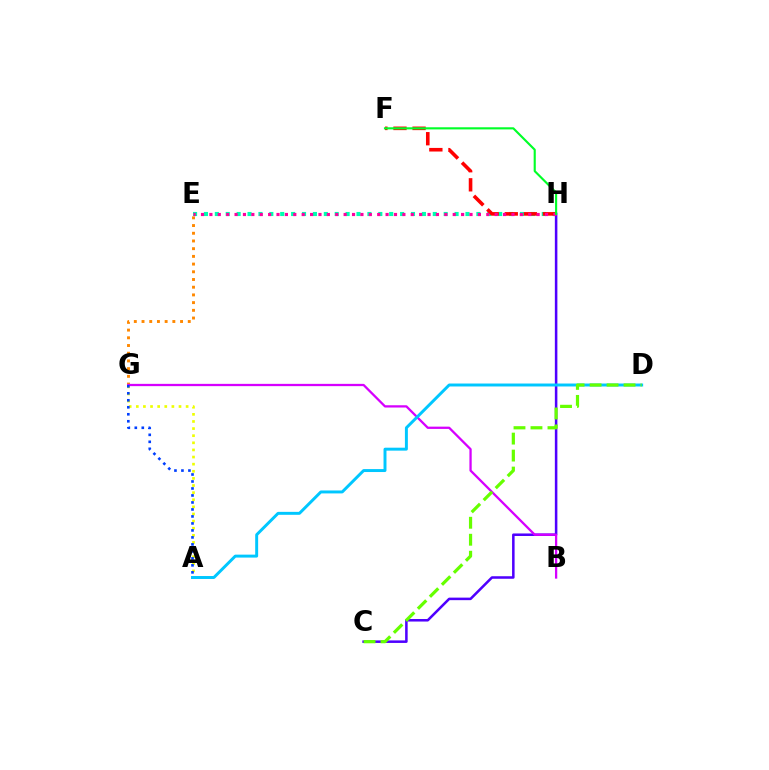{('E', 'H'): [{'color': '#00ffaf', 'line_style': 'dotted', 'thickness': 2.96}, {'color': '#ff00a0', 'line_style': 'dotted', 'thickness': 2.28}], ('C', 'H'): [{'color': '#4f00ff', 'line_style': 'solid', 'thickness': 1.82}], ('A', 'G'): [{'color': '#eeff00', 'line_style': 'dotted', 'thickness': 1.93}, {'color': '#003fff', 'line_style': 'dotted', 'thickness': 1.9}], ('F', 'H'): [{'color': '#ff0000', 'line_style': 'dashed', 'thickness': 2.59}, {'color': '#00ff27', 'line_style': 'solid', 'thickness': 1.53}], ('E', 'G'): [{'color': '#ff8800', 'line_style': 'dotted', 'thickness': 2.09}], ('B', 'G'): [{'color': '#d600ff', 'line_style': 'solid', 'thickness': 1.64}], ('A', 'D'): [{'color': '#00c7ff', 'line_style': 'solid', 'thickness': 2.12}], ('C', 'D'): [{'color': '#66ff00', 'line_style': 'dashed', 'thickness': 2.31}]}